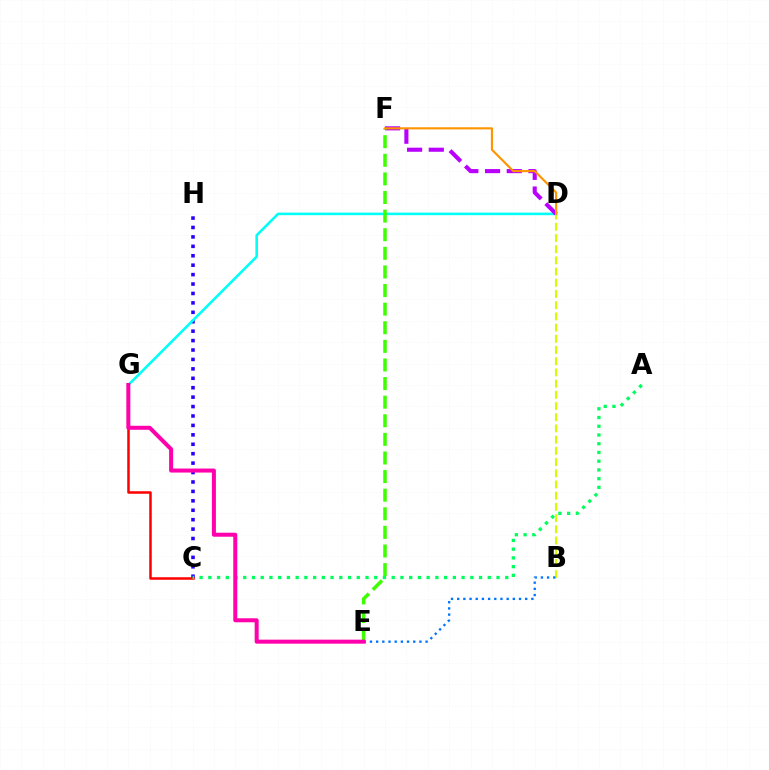{('B', 'D'): [{'color': '#d1ff00', 'line_style': 'dashed', 'thickness': 1.52}], ('B', 'E'): [{'color': '#0074ff', 'line_style': 'dotted', 'thickness': 1.68}], ('C', 'H'): [{'color': '#2500ff', 'line_style': 'dotted', 'thickness': 2.56}], ('C', 'G'): [{'color': '#ff0000', 'line_style': 'solid', 'thickness': 1.81}], ('D', 'G'): [{'color': '#00fff6', 'line_style': 'solid', 'thickness': 1.85}], ('D', 'F'): [{'color': '#b900ff', 'line_style': 'dashed', 'thickness': 2.95}, {'color': '#ff9400', 'line_style': 'solid', 'thickness': 1.54}], ('E', 'F'): [{'color': '#3dff00', 'line_style': 'dashed', 'thickness': 2.53}], ('A', 'C'): [{'color': '#00ff5c', 'line_style': 'dotted', 'thickness': 2.37}], ('E', 'G'): [{'color': '#ff00ac', 'line_style': 'solid', 'thickness': 2.89}]}